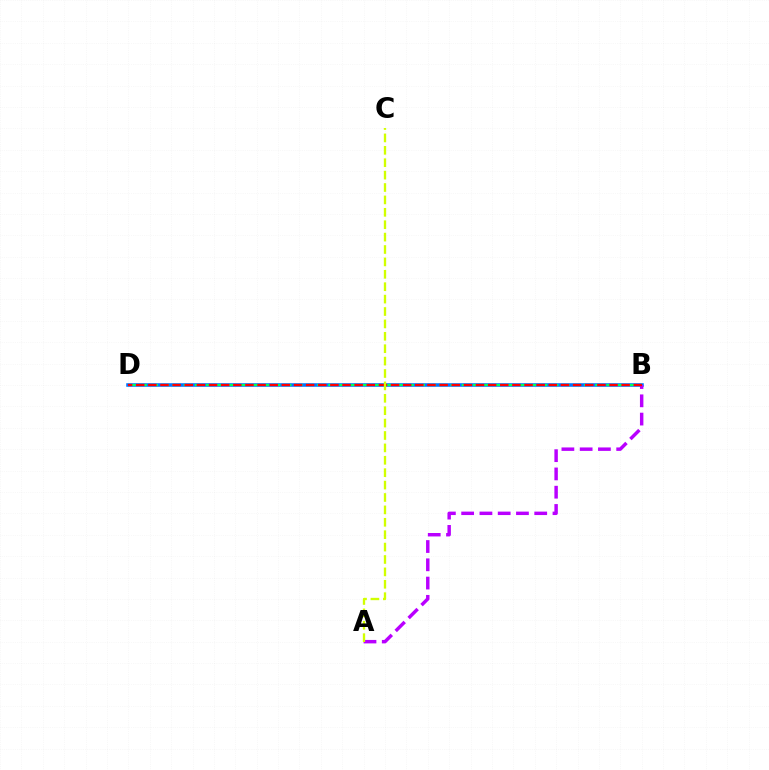{('B', 'D'): [{'color': '#0074ff', 'line_style': 'solid', 'thickness': 2.55}, {'color': '#00ff5c', 'line_style': 'dashed', 'thickness': 1.51}, {'color': '#ff0000', 'line_style': 'dashed', 'thickness': 1.65}], ('A', 'B'): [{'color': '#b900ff', 'line_style': 'dashed', 'thickness': 2.48}], ('A', 'C'): [{'color': '#d1ff00', 'line_style': 'dashed', 'thickness': 1.68}]}